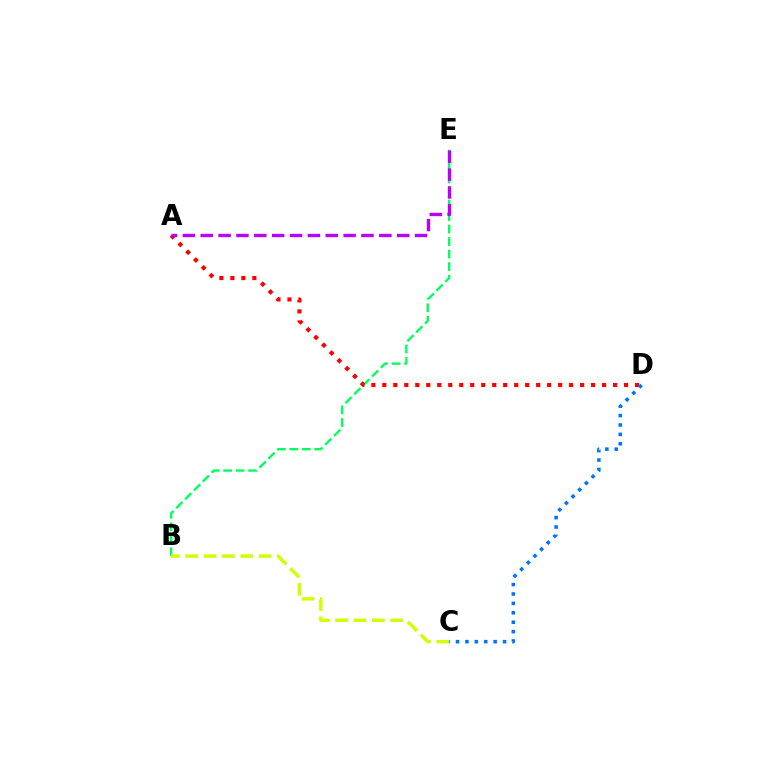{('B', 'E'): [{'color': '#00ff5c', 'line_style': 'dashed', 'thickness': 1.7}], ('B', 'C'): [{'color': '#d1ff00', 'line_style': 'dashed', 'thickness': 2.49}], ('A', 'D'): [{'color': '#ff0000', 'line_style': 'dotted', 'thickness': 2.99}], ('C', 'D'): [{'color': '#0074ff', 'line_style': 'dotted', 'thickness': 2.56}], ('A', 'E'): [{'color': '#b900ff', 'line_style': 'dashed', 'thickness': 2.43}]}